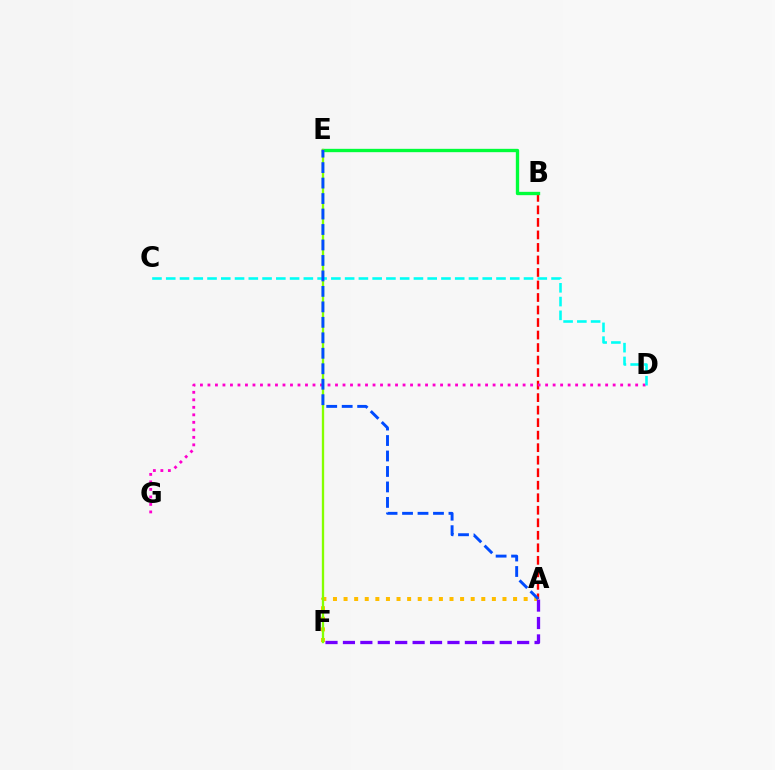{('A', 'B'): [{'color': '#ff0000', 'line_style': 'dashed', 'thickness': 1.7}], ('B', 'E'): [{'color': '#00ff39', 'line_style': 'solid', 'thickness': 2.41}], ('A', 'F'): [{'color': '#ffbd00', 'line_style': 'dotted', 'thickness': 2.88}, {'color': '#7200ff', 'line_style': 'dashed', 'thickness': 2.37}], ('D', 'G'): [{'color': '#ff00cf', 'line_style': 'dotted', 'thickness': 2.04}], ('E', 'F'): [{'color': '#84ff00', 'line_style': 'solid', 'thickness': 1.67}], ('C', 'D'): [{'color': '#00fff6', 'line_style': 'dashed', 'thickness': 1.87}], ('A', 'E'): [{'color': '#004bff', 'line_style': 'dashed', 'thickness': 2.1}]}